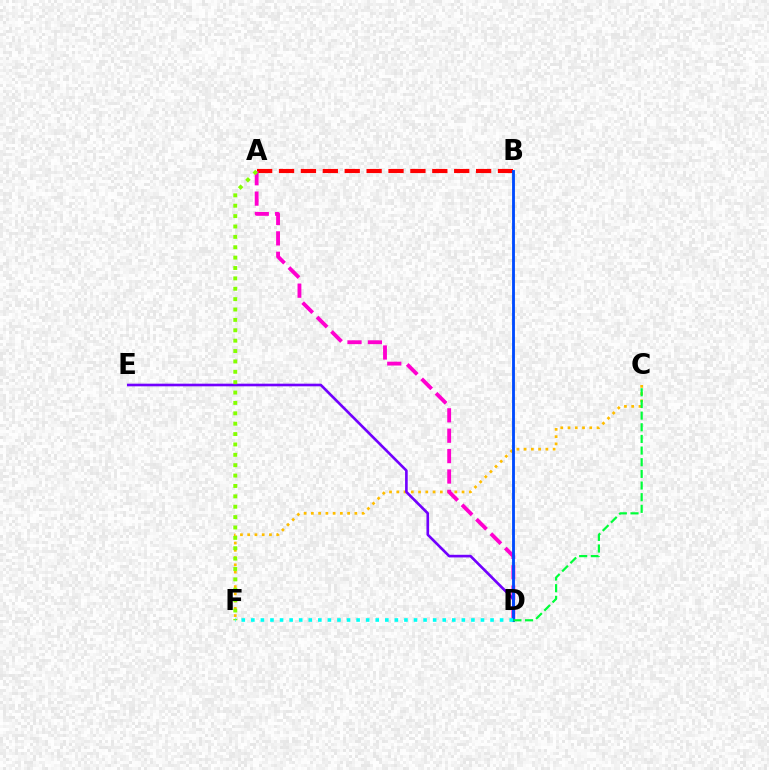{('C', 'F'): [{'color': '#ffbd00', 'line_style': 'dotted', 'thickness': 1.97}], ('A', 'B'): [{'color': '#ff0000', 'line_style': 'dashed', 'thickness': 2.97}], ('A', 'D'): [{'color': '#ff00cf', 'line_style': 'dashed', 'thickness': 2.77}], ('D', 'E'): [{'color': '#7200ff', 'line_style': 'solid', 'thickness': 1.9}], ('B', 'D'): [{'color': '#004bff', 'line_style': 'solid', 'thickness': 2.06}], ('A', 'F'): [{'color': '#84ff00', 'line_style': 'dotted', 'thickness': 2.82}], ('C', 'D'): [{'color': '#00ff39', 'line_style': 'dashed', 'thickness': 1.58}], ('D', 'F'): [{'color': '#00fff6', 'line_style': 'dotted', 'thickness': 2.6}]}